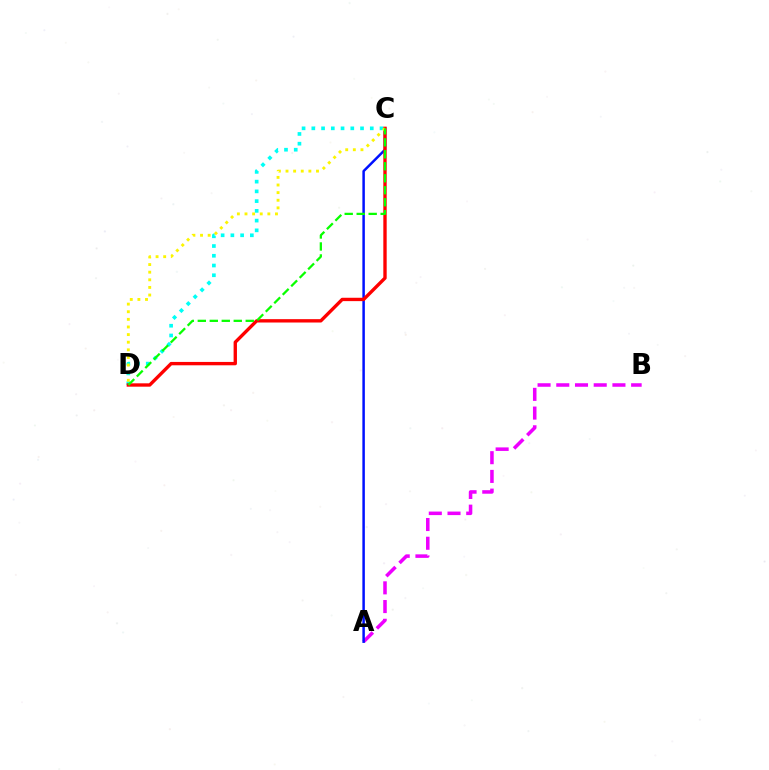{('C', 'D'): [{'color': '#00fff6', 'line_style': 'dotted', 'thickness': 2.65}, {'color': '#ff0000', 'line_style': 'solid', 'thickness': 2.42}, {'color': '#fcf500', 'line_style': 'dotted', 'thickness': 2.07}, {'color': '#08ff00', 'line_style': 'dashed', 'thickness': 1.63}], ('A', 'B'): [{'color': '#ee00ff', 'line_style': 'dashed', 'thickness': 2.54}], ('A', 'C'): [{'color': '#0010ff', 'line_style': 'solid', 'thickness': 1.79}]}